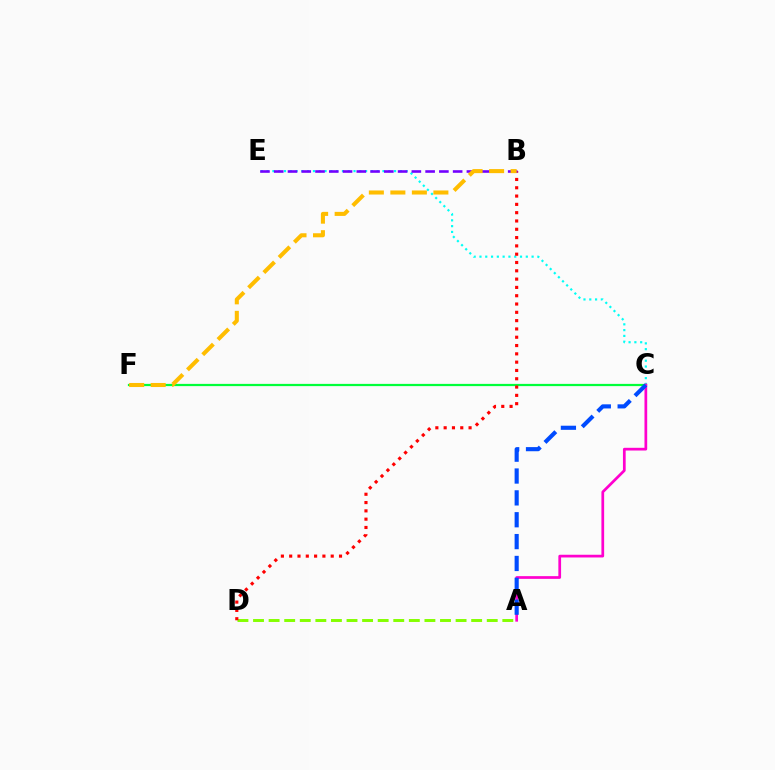{('C', 'E'): [{'color': '#00fff6', 'line_style': 'dotted', 'thickness': 1.57}], ('C', 'F'): [{'color': '#00ff39', 'line_style': 'solid', 'thickness': 1.61}], ('A', 'D'): [{'color': '#84ff00', 'line_style': 'dashed', 'thickness': 2.12}], ('B', 'D'): [{'color': '#ff0000', 'line_style': 'dotted', 'thickness': 2.26}], ('A', 'C'): [{'color': '#ff00cf', 'line_style': 'solid', 'thickness': 1.96}, {'color': '#004bff', 'line_style': 'dashed', 'thickness': 2.97}], ('B', 'E'): [{'color': '#7200ff', 'line_style': 'dashed', 'thickness': 1.87}], ('B', 'F'): [{'color': '#ffbd00', 'line_style': 'dashed', 'thickness': 2.92}]}